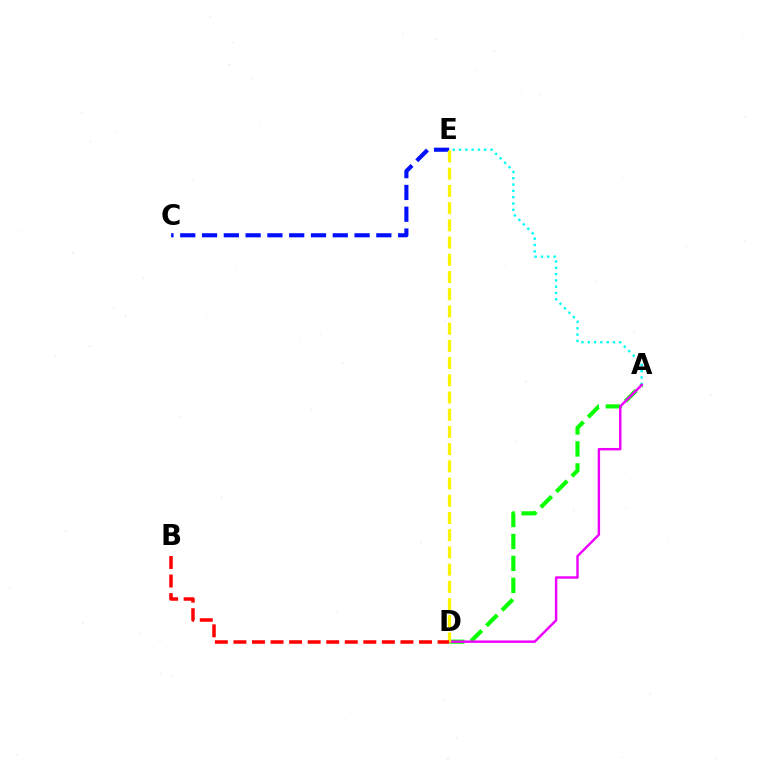{('A', 'E'): [{'color': '#00fff6', 'line_style': 'dotted', 'thickness': 1.71}], ('A', 'D'): [{'color': '#08ff00', 'line_style': 'dashed', 'thickness': 2.98}, {'color': '#ee00ff', 'line_style': 'solid', 'thickness': 1.75}], ('C', 'E'): [{'color': '#0010ff', 'line_style': 'dashed', 'thickness': 2.96}], ('D', 'E'): [{'color': '#fcf500', 'line_style': 'dashed', 'thickness': 2.34}], ('B', 'D'): [{'color': '#ff0000', 'line_style': 'dashed', 'thickness': 2.52}]}